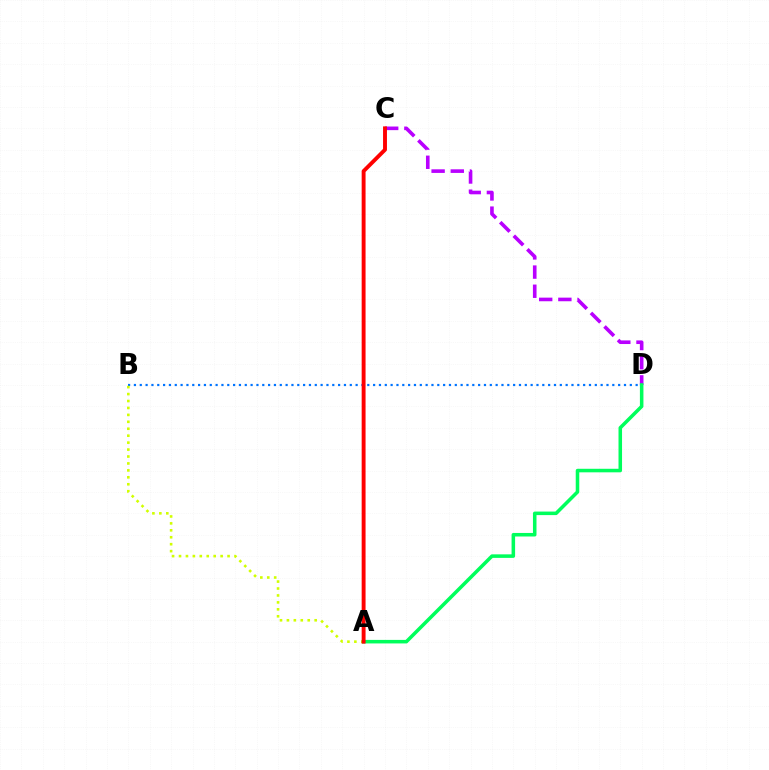{('B', 'D'): [{'color': '#0074ff', 'line_style': 'dotted', 'thickness': 1.59}], ('C', 'D'): [{'color': '#b900ff', 'line_style': 'dashed', 'thickness': 2.6}], ('A', 'B'): [{'color': '#d1ff00', 'line_style': 'dotted', 'thickness': 1.88}], ('A', 'D'): [{'color': '#00ff5c', 'line_style': 'solid', 'thickness': 2.55}], ('A', 'C'): [{'color': '#ff0000', 'line_style': 'solid', 'thickness': 2.81}]}